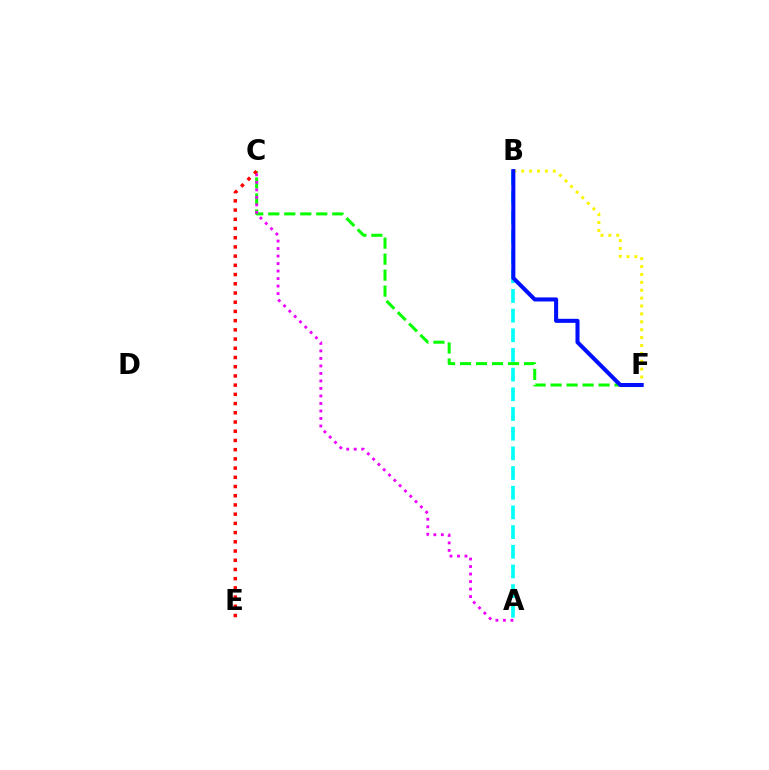{('C', 'F'): [{'color': '#08ff00', 'line_style': 'dashed', 'thickness': 2.17}], ('A', 'C'): [{'color': '#ee00ff', 'line_style': 'dotted', 'thickness': 2.04}], ('C', 'E'): [{'color': '#ff0000', 'line_style': 'dotted', 'thickness': 2.5}], ('B', 'F'): [{'color': '#fcf500', 'line_style': 'dotted', 'thickness': 2.14}, {'color': '#0010ff', 'line_style': 'solid', 'thickness': 2.92}], ('A', 'B'): [{'color': '#00fff6', 'line_style': 'dashed', 'thickness': 2.67}]}